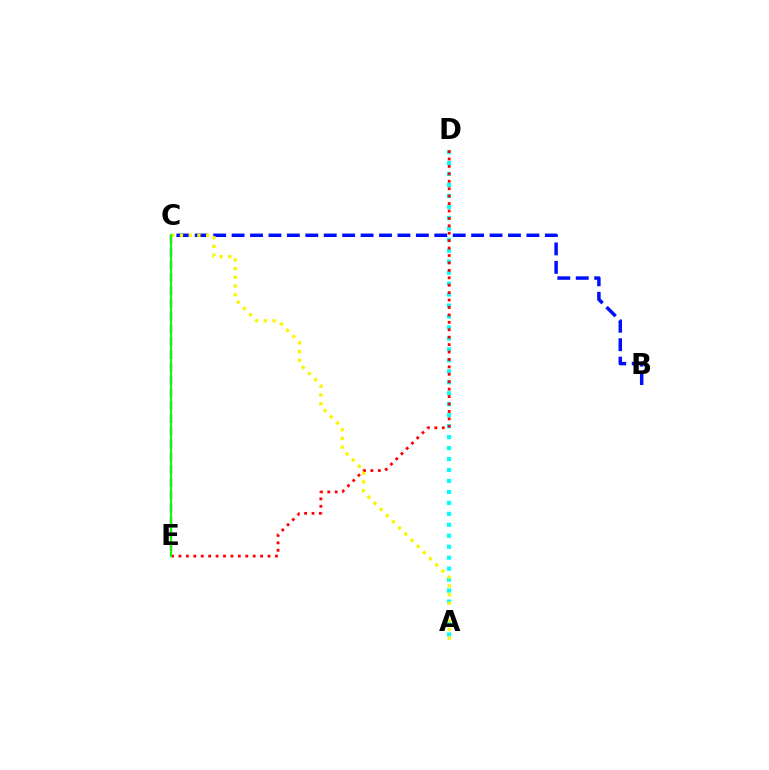{('A', 'D'): [{'color': '#00fff6', 'line_style': 'dotted', 'thickness': 2.98}], ('B', 'C'): [{'color': '#0010ff', 'line_style': 'dashed', 'thickness': 2.5}], ('C', 'E'): [{'color': '#ee00ff', 'line_style': 'dashed', 'thickness': 1.74}, {'color': '#08ff00', 'line_style': 'solid', 'thickness': 1.54}], ('A', 'C'): [{'color': '#fcf500', 'line_style': 'dotted', 'thickness': 2.37}], ('D', 'E'): [{'color': '#ff0000', 'line_style': 'dotted', 'thickness': 2.02}]}